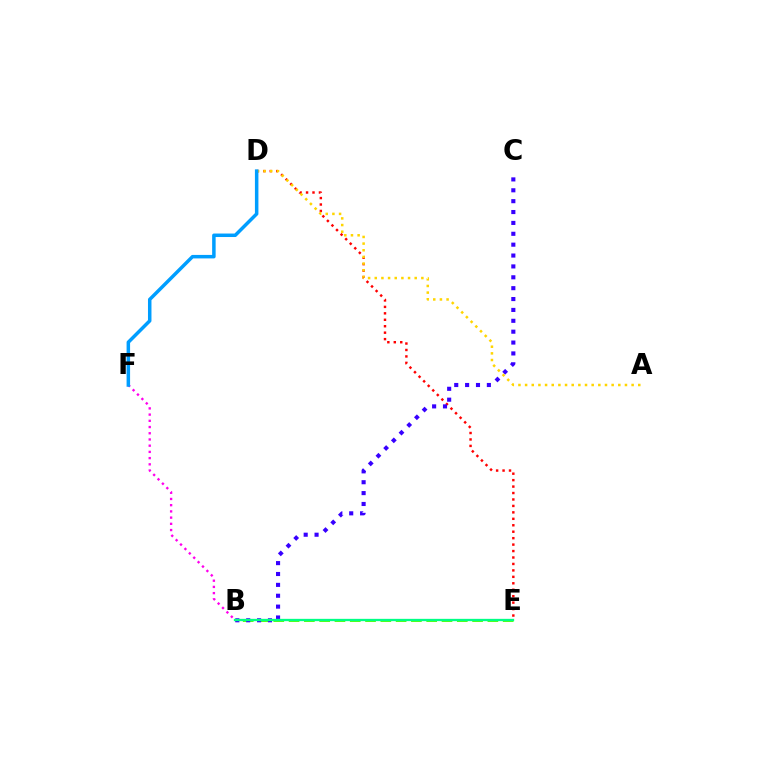{('B', 'F'): [{'color': '#ff00ed', 'line_style': 'dotted', 'thickness': 1.69}], ('D', 'E'): [{'color': '#ff0000', 'line_style': 'dotted', 'thickness': 1.75}], ('B', 'E'): [{'color': '#4fff00', 'line_style': 'dashed', 'thickness': 2.08}, {'color': '#00ff86', 'line_style': 'solid', 'thickness': 1.67}], ('B', 'C'): [{'color': '#3700ff', 'line_style': 'dotted', 'thickness': 2.96}], ('A', 'D'): [{'color': '#ffd500', 'line_style': 'dotted', 'thickness': 1.81}], ('D', 'F'): [{'color': '#009eff', 'line_style': 'solid', 'thickness': 2.52}]}